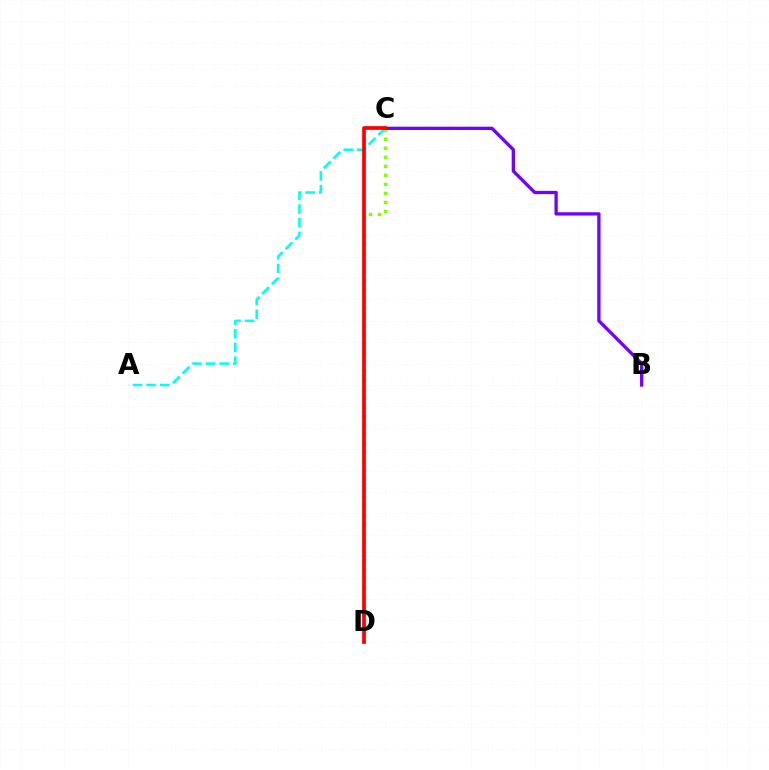{('A', 'C'): [{'color': '#00fff6', 'line_style': 'dashed', 'thickness': 1.85}], ('C', 'D'): [{'color': '#84ff00', 'line_style': 'dotted', 'thickness': 2.45}, {'color': '#ff0000', 'line_style': 'solid', 'thickness': 2.68}], ('B', 'C'): [{'color': '#7200ff', 'line_style': 'solid', 'thickness': 2.37}]}